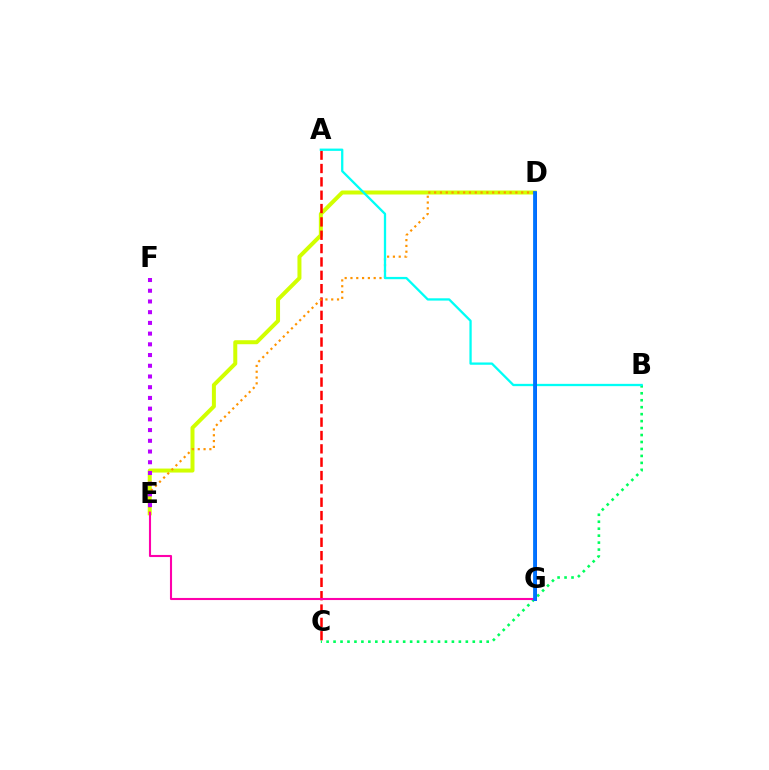{('D', 'E'): [{'color': '#d1ff00', 'line_style': 'solid', 'thickness': 2.87}, {'color': '#ff9400', 'line_style': 'dotted', 'thickness': 1.58}], ('A', 'C'): [{'color': '#ff0000', 'line_style': 'dashed', 'thickness': 1.81}], ('E', 'F'): [{'color': '#b900ff', 'line_style': 'dotted', 'thickness': 2.91}], ('D', 'G'): [{'color': '#3dff00', 'line_style': 'dashed', 'thickness': 2.03}, {'color': '#2500ff', 'line_style': 'solid', 'thickness': 2.13}, {'color': '#0074ff', 'line_style': 'solid', 'thickness': 2.73}], ('B', 'C'): [{'color': '#00ff5c', 'line_style': 'dotted', 'thickness': 1.89}], ('A', 'B'): [{'color': '#00fff6', 'line_style': 'solid', 'thickness': 1.65}], ('E', 'G'): [{'color': '#ff00ac', 'line_style': 'solid', 'thickness': 1.51}]}